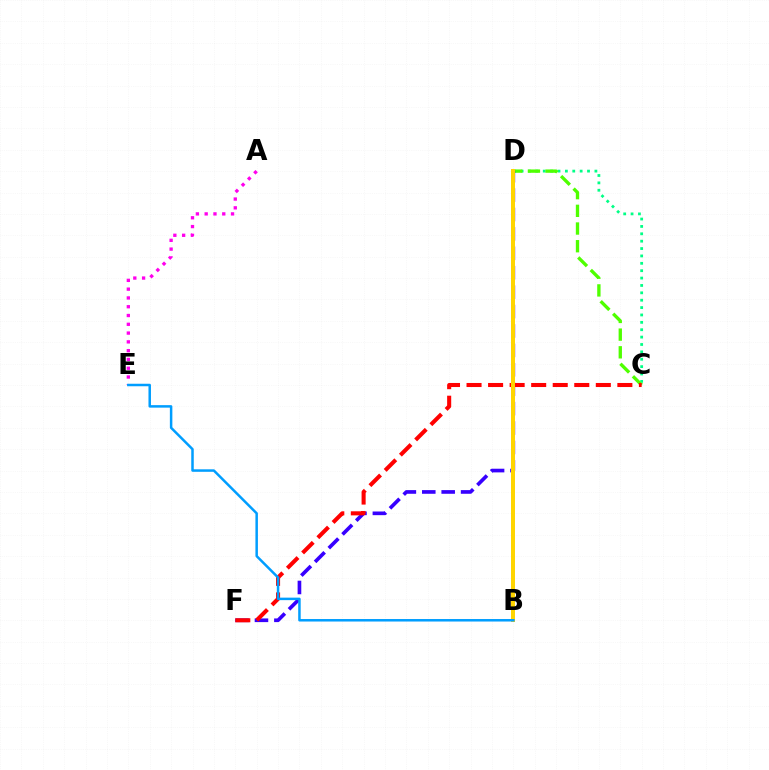{('C', 'D'): [{'color': '#00ff86', 'line_style': 'dotted', 'thickness': 2.0}, {'color': '#4fff00', 'line_style': 'dashed', 'thickness': 2.4}], ('D', 'F'): [{'color': '#3700ff', 'line_style': 'dashed', 'thickness': 2.64}], ('C', 'F'): [{'color': '#ff0000', 'line_style': 'dashed', 'thickness': 2.93}], ('A', 'E'): [{'color': '#ff00ed', 'line_style': 'dotted', 'thickness': 2.39}], ('B', 'D'): [{'color': '#ffd500', 'line_style': 'solid', 'thickness': 2.87}], ('B', 'E'): [{'color': '#009eff', 'line_style': 'solid', 'thickness': 1.8}]}